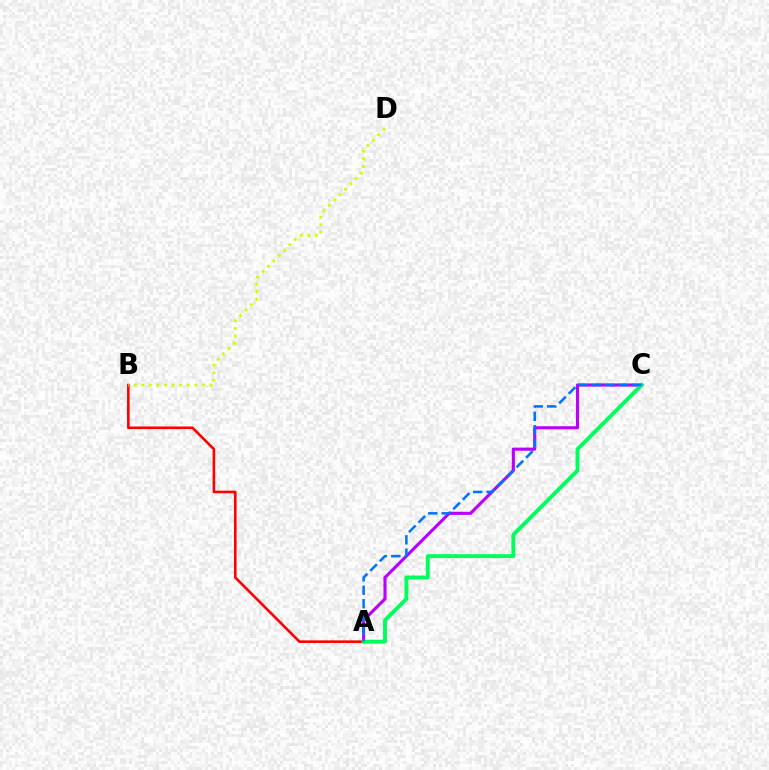{('A', 'B'): [{'color': '#ff0000', 'line_style': 'solid', 'thickness': 1.87}], ('A', 'C'): [{'color': '#b900ff', 'line_style': 'solid', 'thickness': 2.24}, {'color': '#00ff5c', 'line_style': 'solid', 'thickness': 2.81}, {'color': '#0074ff', 'line_style': 'dashed', 'thickness': 1.83}], ('B', 'D'): [{'color': '#d1ff00', 'line_style': 'dotted', 'thickness': 2.06}]}